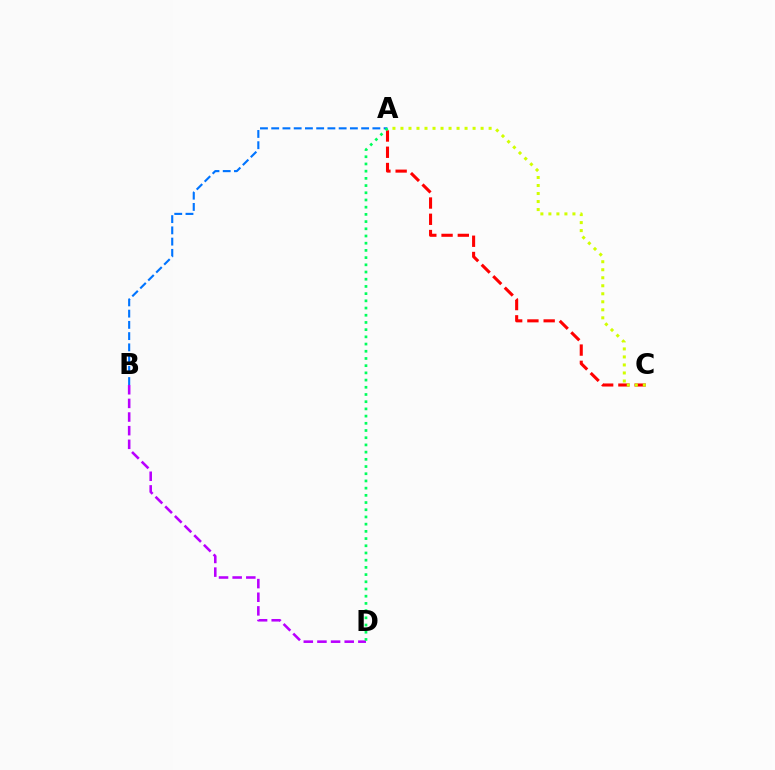{('A', 'B'): [{'color': '#0074ff', 'line_style': 'dashed', 'thickness': 1.53}], ('A', 'C'): [{'color': '#ff0000', 'line_style': 'dashed', 'thickness': 2.21}, {'color': '#d1ff00', 'line_style': 'dotted', 'thickness': 2.18}], ('B', 'D'): [{'color': '#b900ff', 'line_style': 'dashed', 'thickness': 1.85}], ('A', 'D'): [{'color': '#00ff5c', 'line_style': 'dotted', 'thickness': 1.96}]}